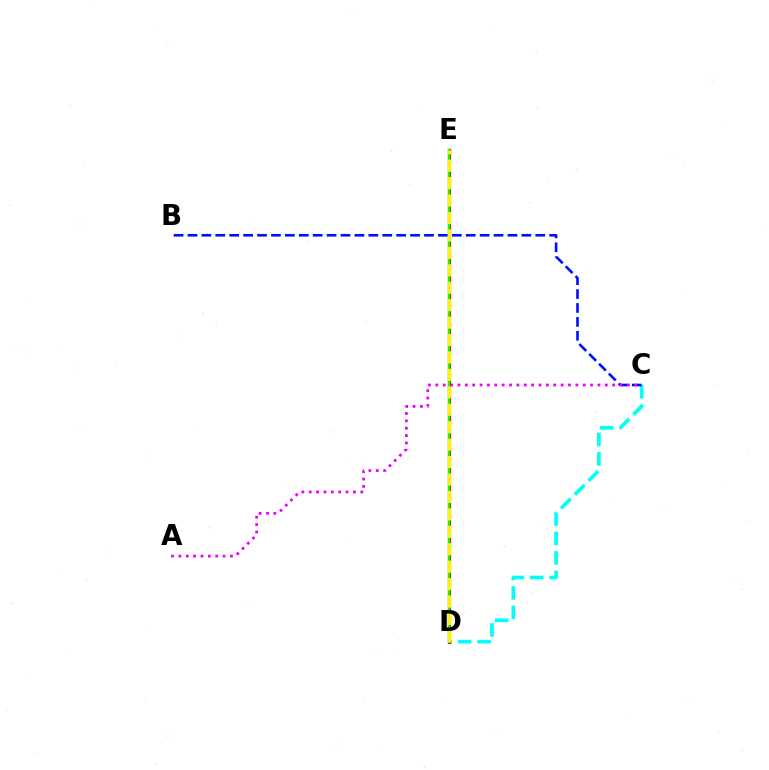{('C', 'D'): [{'color': '#00fff6', 'line_style': 'dashed', 'thickness': 2.64}], ('B', 'C'): [{'color': '#0010ff', 'line_style': 'dashed', 'thickness': 1.89}], ('D', 'E'): [{'color': '#ff0000', 'line_style': 'solid', 'thickness': 2.29}, {'color': '#08ff00', 'line_style': 'solid', 'thickness': 1.69}, {'color': '#fcf500', 'line_style': 'dashed', 'thickness': 2.37}], ('A', 'C'): [{'color': '#ee00ff', 'line_style': 'dotted', 'thickness': 2.0}]}